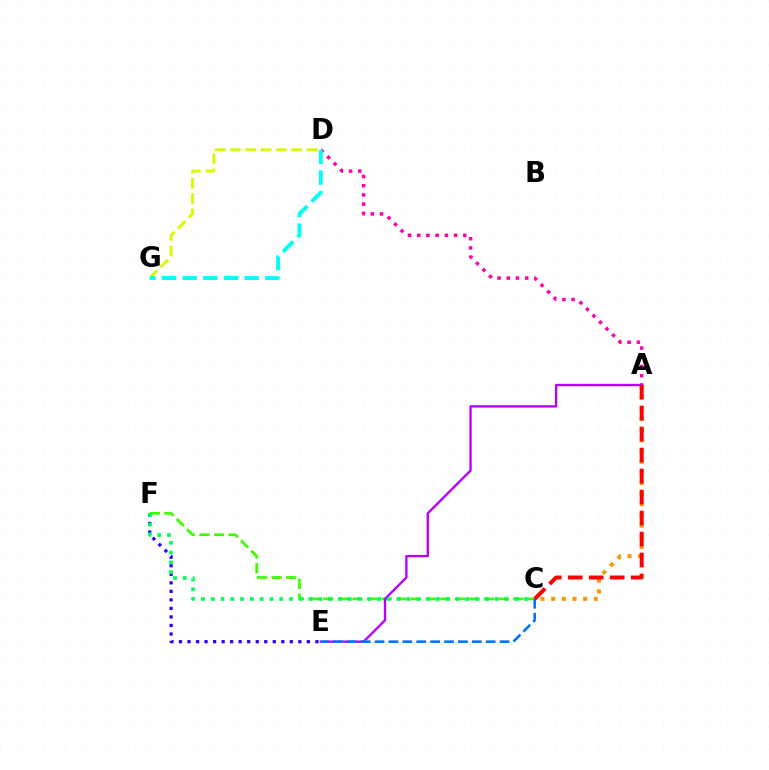{('A', 'D'): [{'color': '#ff00ac', 'line_style': 'dotted', 'thickness': 2.5}], ('C', 'F'): [{'color': '#3dff00', 'line_style': 'dashed', 'thickness': 1.99}, {'color': '#00ff5c', 'line_style': 'dotted', 'thickness': 2.66}], ('E', 'F'): [{'color': '#2500ff', 'line_style': 'dotted', 'thickness': 2.32}], ('D', 'G'): [{'color': '#d1ff00', 'line_style': 'dashed', 'thickness': 2.08}, {'color': '#00fff6', 'line_style': 'dashed', 'thickness': 2.81}], ('A', 'E'): [{'color': '#b900ff', 'line_style': 'solid', 'thickness': 1.69}], ('A', 'C'): [{'color': '#ff9400', 'line_style': 'dotted', 'thickness': 2.9}, {'color': '#ff0000', 'line_style': 'dashed', 'thickness': 2.85}], ('C', 'E'): [{'color': '#0074ff', 'line_style': 'dashed', 'thickness': 1.89}]}